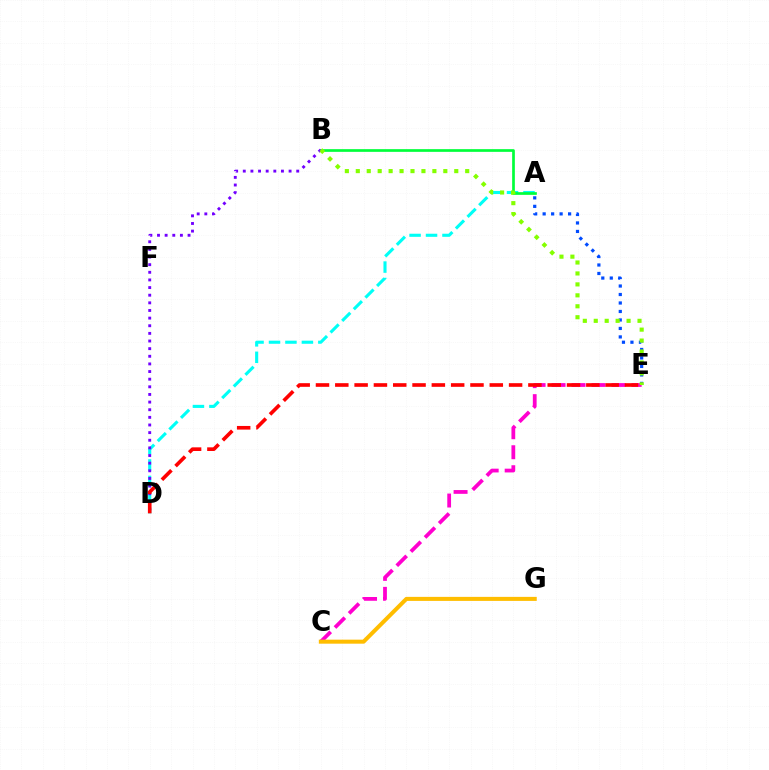{('C', 'E'): [{'color': '#ff00cf', 'line_style': 'dashed', 'thickness': 2.71}], ('A', 'D'): [{'color': '#00fff6', 'line_style': 'dashed', 'thickness': 2.23}], ('A', 'B'): [{'color': '#00ff39', 'line_style': 'solid', 'thickness': 1.94}], ('B', 'D'): [{'color': '#7200ff', 'line_style': 'dotted', 'thickness': 2.07}], ('A', 'E'): [{'color': '#004bff', 'line_style': 'dotted', 'thickness': 2.3}], ('D', 'E'): [{'color': '#ff0000', 'line_style': 'dashed', 'thickness': 2.62}], ('B', 'E'): [{'color': '#84ff00', 'line_style': 'dotted', 'thickness': 2.97}], ('C', 'G'): [{'color': '#ffbd00', 'line_style': 'solid', 'thickness': 2.9}]}